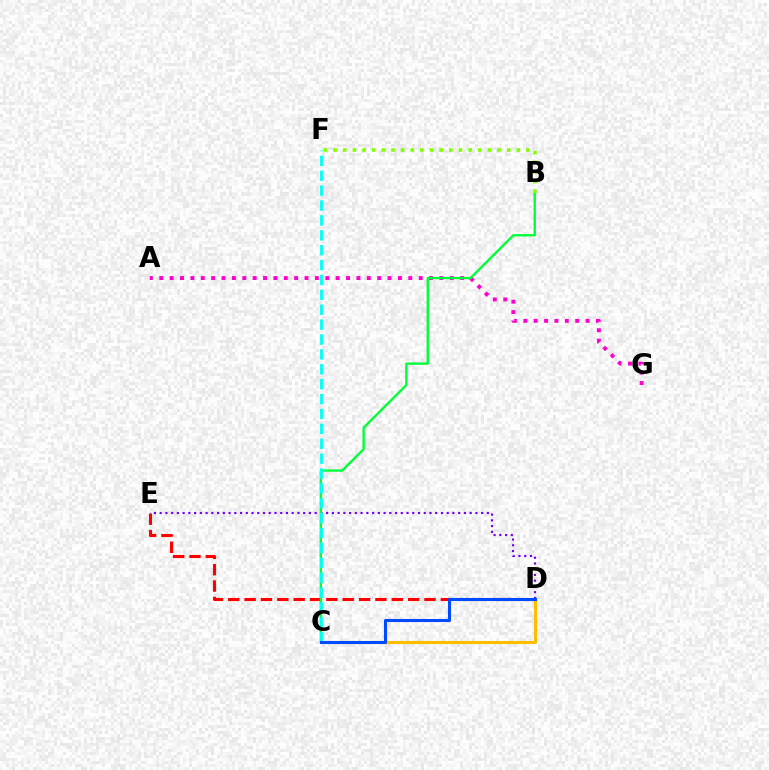{('D', 'E'): [{'color': '#7200ff', 'line_style': 'dotted', 'thickness': 1.56}, {'color': '#ff0000', 'line_style': 'dashed', 'thickness': 2.22}], ('A', 'G'): [{'color': '#ff00cf', 'line_style': 'dotted', 'thickness': 2.82}], ('B', 'C'): [{'color': '#00ff39', 'line_style': 'solid', 'thickness': 1.69}], ('C', 'D'): [{'color': '#ffbd00', 'line_style': 'solid', 'thickness': 2.21}, {'color': '#004bff', 'line_style': 'solid', 'thickness': 2.2}], ('C', 'F'): [{'color': '#00fff6', 'line_style': 'dashed', 'thickness': 2.02}], ('B', 'F'): [{'color': '#84ff00', 'line_style': 'dotted', 'thickness': 2.62}]}